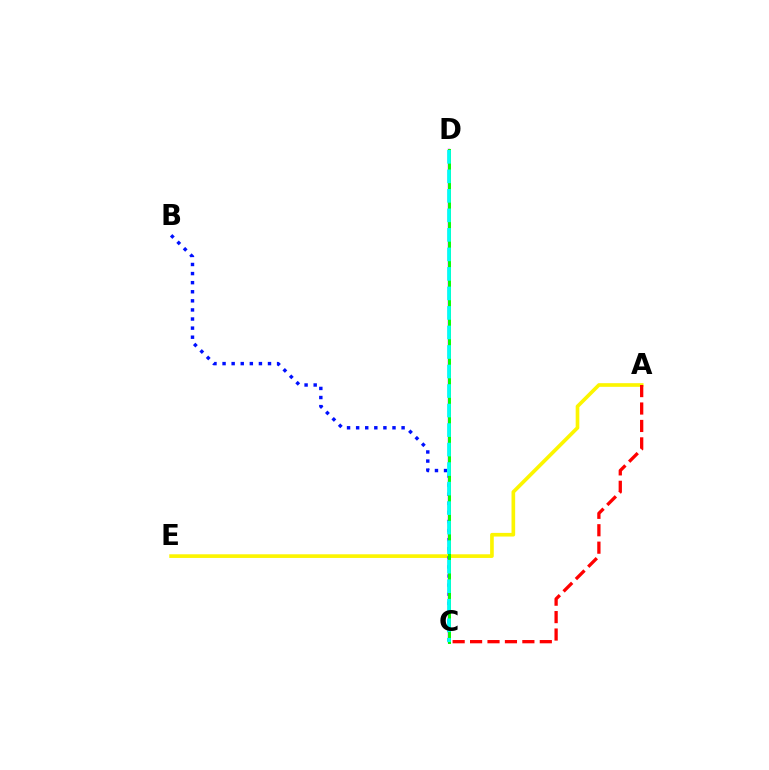{('C', 'D'): [{'color': '#ee00ff', 'line_style': 'solid', 'thickness': 1.76}, {'color': '#08ff00', 'line_style': 'solid', 'thickness': 2.13}, {'color': '#00fff6', 'line_style': 'dashed', 'thickness': 2.65}], ('A', 'E'): [{'color': '#fcf500', 'line_style': 'solid', 'thickness': 2.63}], ('B', 'C'): [{'color': '#0010ff', 'line_style': 'dotted', 'thickness': 2.47}], ('A', 'C'): [{'color': '#ff0000', 'line_style': 'dashed', 'thickness': 2.37}]}